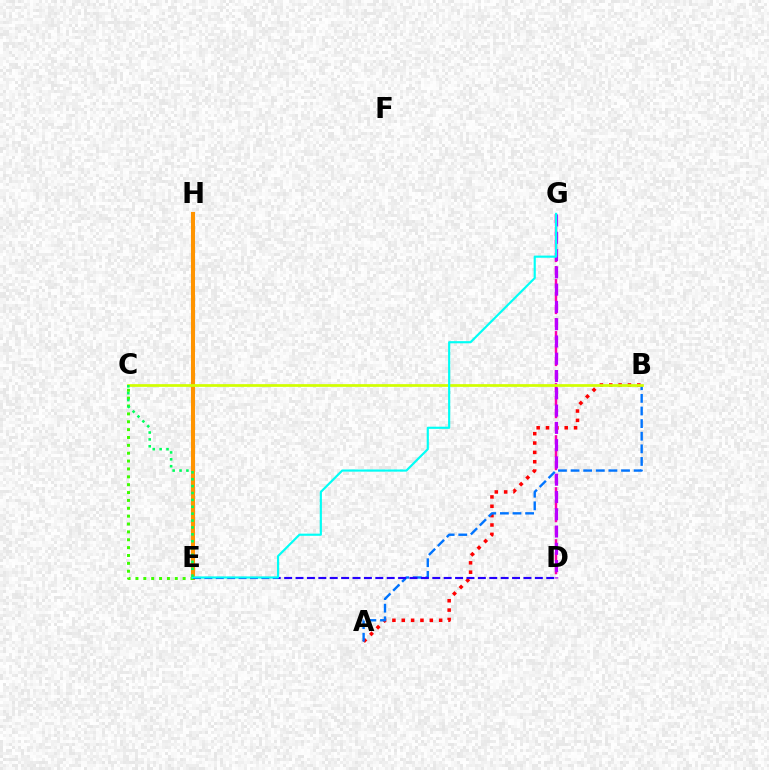{('E', 'H'): [{'color': '#ff9400', 'line_style': 'solid', 'thickness': 2.94}], ('C', 'E'): [{'color': '#3dff00', 'line_style': 'dotted', 'thickness': 2.14}, {'color': '#00ff5c', 'line_style': 'dotted', 'thickness': 1.87}], ('A', 'B'): [{'color': '#ff0000', 'line_style': 'dotted', 'thickness': 2.54}, {'color': '#0074ff', 'line_style': 'dashed', 'thickness': 1.71}], ('D', 'G'): [{'color': '#ff00ac', 'line_style': 'dashed', 'thickness': 1.77}, {'color': '#b900ff', 'line_style': 'dashed', 'thickness': 2.35}], ('D', 'E'): [{'color': '#2500ff', 'line_style': 'dashed', 'thickness': 1.55}], ('B', 'C'): [{'color': '#d1ff00', 'line_style': 'solid', 'thickness': 1.96}], ('E', 'G'): [{'color': '#00fff6', 'line_style': 'solid', 'thickness': 1.55}]}